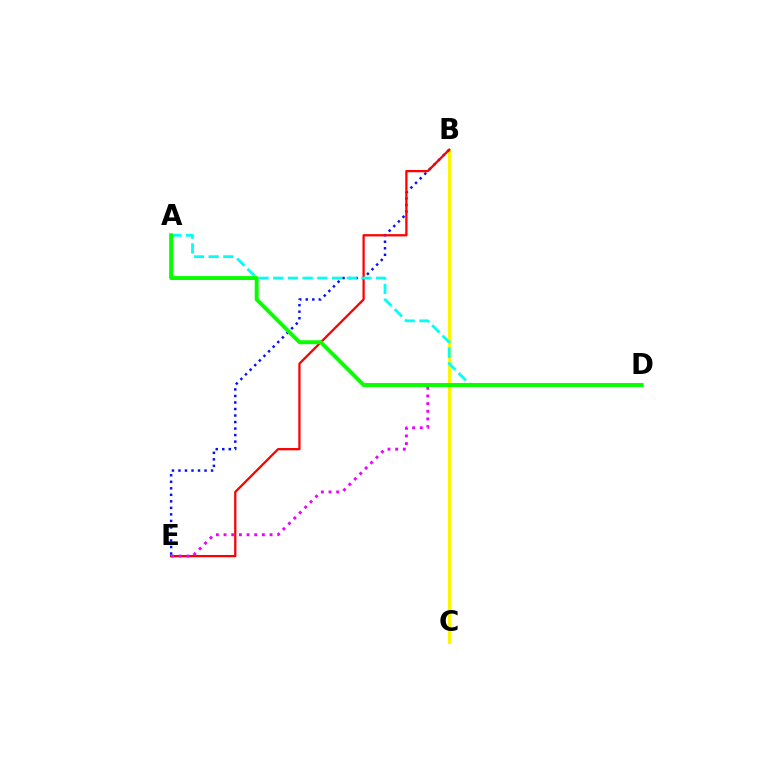{('B', 'C'): [{'color': '#fcf500', 'line_style': 'solid', 'thickness': 2.22}], ('B', 'E'): [{'color': '#0010ff', 'line_style': 'dotted', 'thickness': 1.77}, {'color': '#ff0000', 'line_style': 'solid', 'thickness': 1.63}], ('D', 'E'): [{'color': '#ee00ff', 'line_style': 'dotted', 'thickness': 2.08}], ('A', 'D'): [{'color': '#00fff6', 'line_style': 'dashed', 'thickness': 2.0}, {'color': '#08ff00', 'line_style': 'solid', 'thickness': 2.83}]}